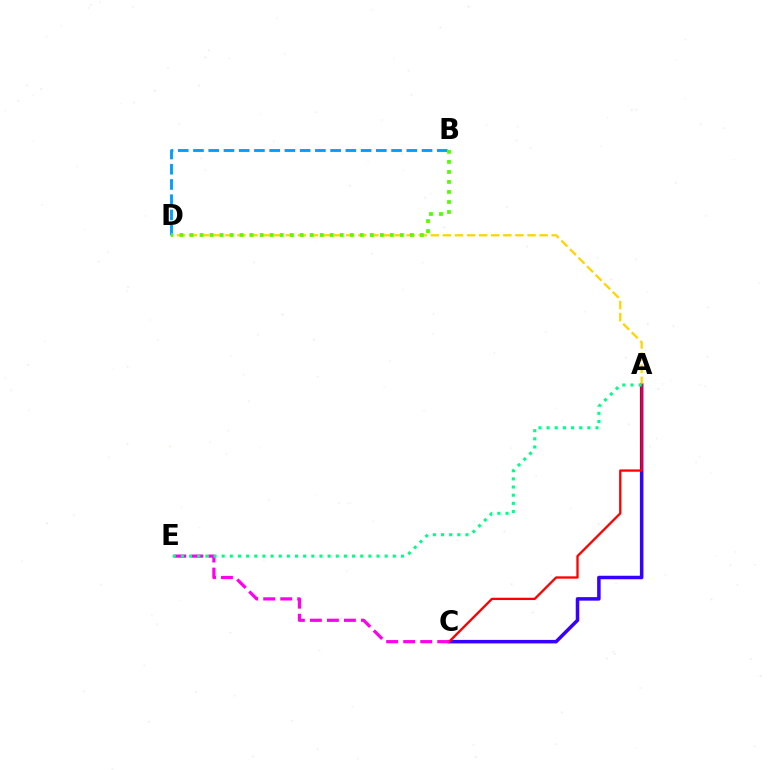{('A', 'C'): [{'color': '#3700ff', 'line_style': 'solid', 'thickness': 2.53}, {'color': '#ff0000', 'line_style': 'solid', 'thickness': 1.66}], ('A', 'D'): [{'color': '#ffd500', 'line_style': 'dashed', 'thickness': 1.64}], ('C', 'E'): [{'color': '#ff00ed', 'line_style': 'dashed', 'thickness': 2.31}], ('B', 'D'): [{'color': '#009eff', 'line_style': 'dashed', 'thickness': 2.07}, {'color': '#4fff00', 'line_style': 'dotted', 'thickness': 2.72}], ('A', 'E'): [{'color': '#00ff86', 'line_style': 'dotted', 'thickness': 2.21}]}